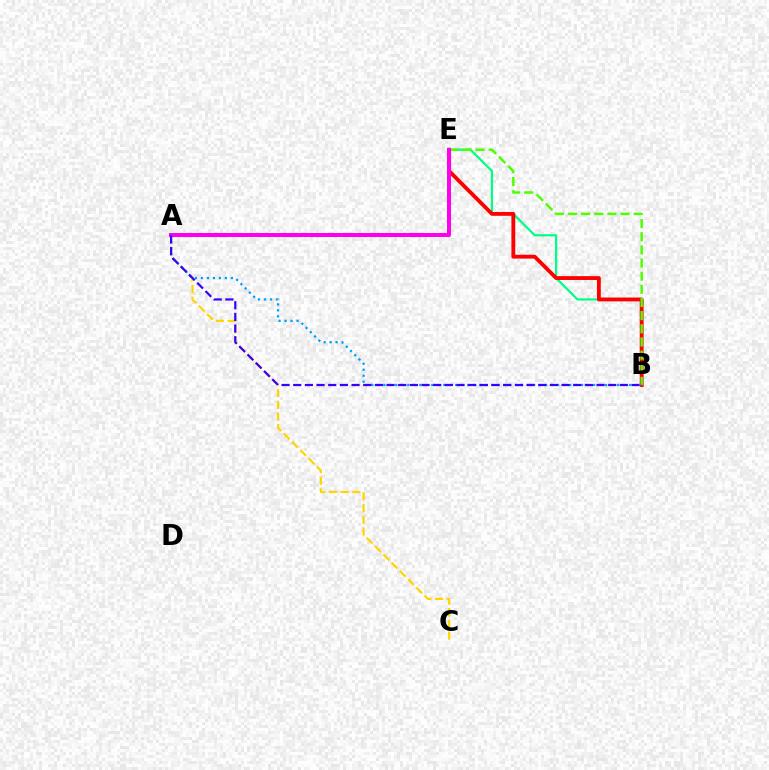{('B', 'E'): [{'color': '#00ff86', 'line_style': 'solid', 'thickness': 1.6}, {'color': '#ff0000', 'line_style': 'solid', 'thickness': 2.77}, {'color': '#4fff00', 'line_style': 'dashed', 'thickness': 1.79}], ('A', 'C'): [{'color': '#ffd500', 'line_style': 'dashed', 'thickness': 1.59}], ('A', 'E'): [{'color': '#ff00ed', 'line_style': 'solid', 'thickness': 2.88}], ('A', 'B'): [{'color': '#009eff', 'line_style': 'dotted', 'thickness': 1.63}, {'color': '#3700ff', 'line_style': 'dashed', 'thickness': 1.58}]}